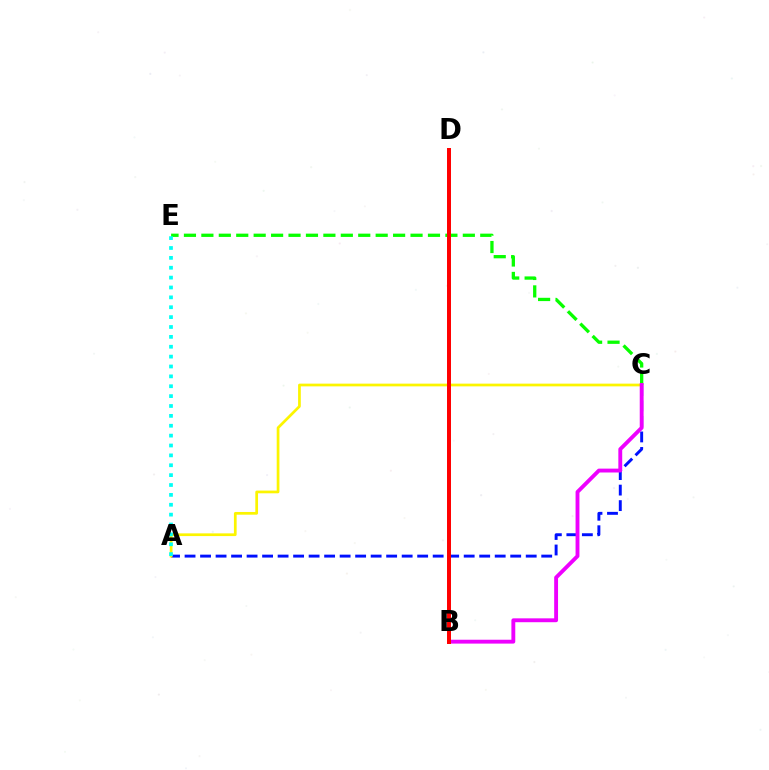{('A', 'C'): [{'color': '#0010ff', 'line_style': 'dashed', 'thickness': 2.11}, {'color': '#fcf500', 'line_style': 'solid', 'thickness': 1.95}], ('C', 'E'): [{'color': '#08ff00', 'line_style': 'dashed', 'thickness': 2.37}], ('A', 'E'): [{'color': '#00fff6', 'line_style': 'dotted', 'thickness': 2.68}], ('B', 'C'): [{'color': '#ee00ff', 'line_style': 'solid', 'thickness': 2.78}], ('B', 'D'): [{'color': '#ff0000', 'line_style': 'solid', 'thickness': 2.87}]}